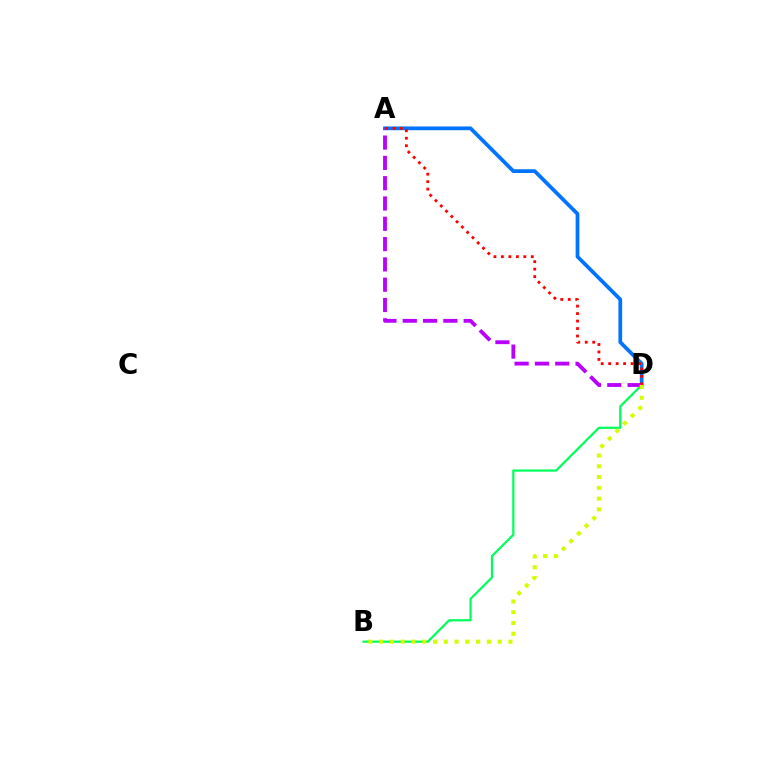{('B', 'D'): [{'color': '#00ff5c', 'line_style': 'solid', 'thickness': 1.6}, {'color': '#d1ff00', 'line_style': 'dotted', 'thickness': 2.93}], ('A', 'D'): [{'color': '#0074ff', 'line_style': 'solid', 'thickness': 2.7}, {'color': '#b900ff', 'line_style': 'dashed', 'thickness': 2.76}, {'color': '#ff0000', 'line_style': 'dotted', 'thickness': 2.03}]}